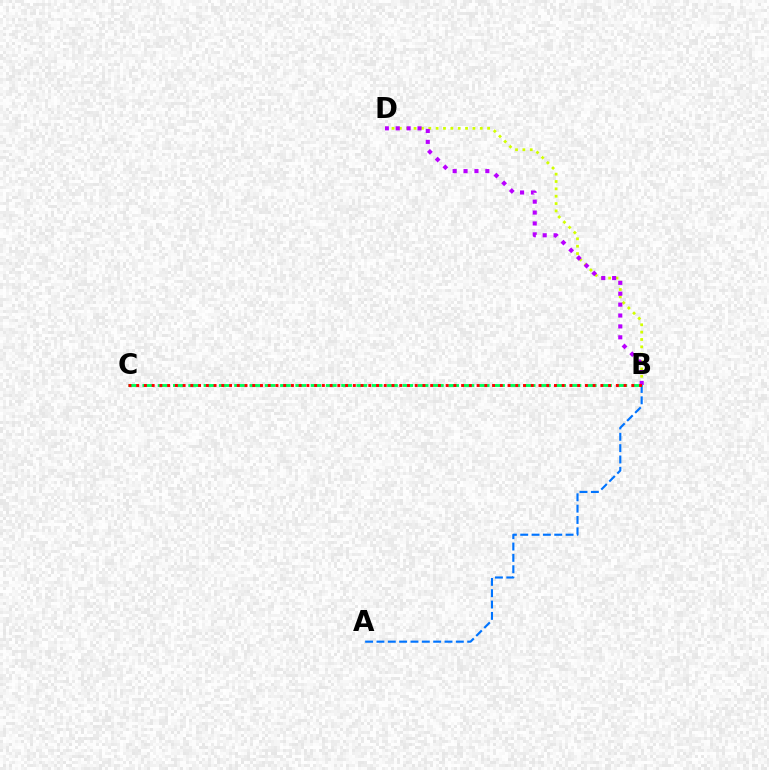{('B', 'D'): [{'color': '#d1ff00', 'line_style': 'dotted', 'thickness': 2.0}, {'color': '#b900ff', 'line_style': 'dotted', 'thickness': 2.96}], ('A', 'B'): [{'color': '#0074ff', 'line_style': 'dashed', 'thickness': 1.54}], ('B', 'C'): [{'color': '#00ff5c', 'line_style': 'dashed', 'thickness': 2.08}, {'color': '#ff0000', 'line_style': 'dotted', 'thickness': 2.1}]}